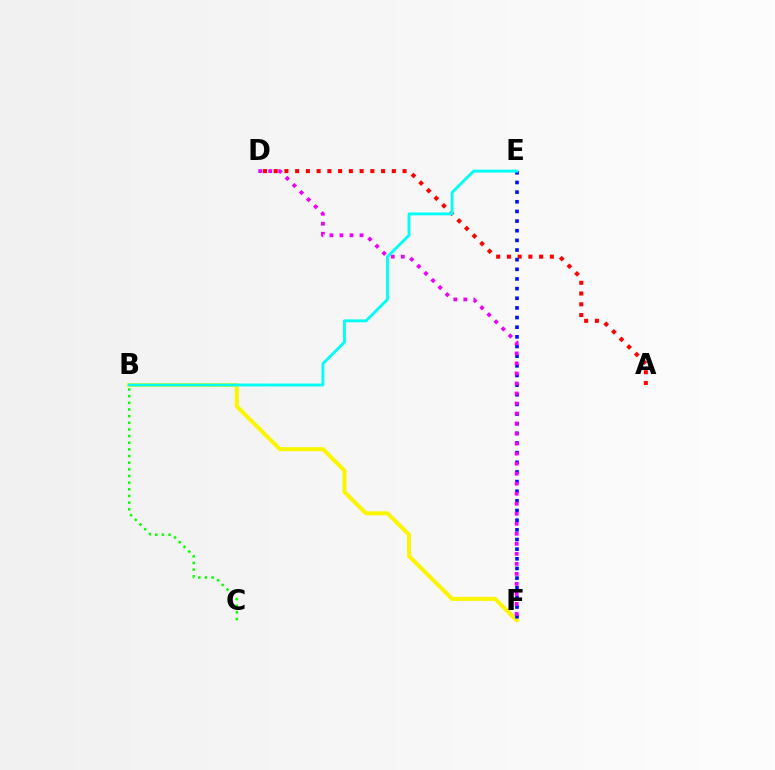{('A', 'D'): [{'color': '#ff0000', 'line_style': 'dotted', 'thickness': 2.92}], ('B', 'F'): [{'color': '#fcf500', 'line_style': 'solid', 'thickness': 2.9}], ('E', 'F'): [{'color': '#0010ff', 'line_style': 'dotted', 'thickness': 2.62}], ('D', 'F'): [{'color': '#ee00ff', 'line_style': 'dotted', 'thickness': 2.72}], ('B', 'C'): [{'color': '#08ff00', 'line_style': 'dotted', 'thickness': 1.81}], ('B', 'E'): [{'color': '#00fff6', 'line_style': 'solid', 'thickness': 2.07}]}